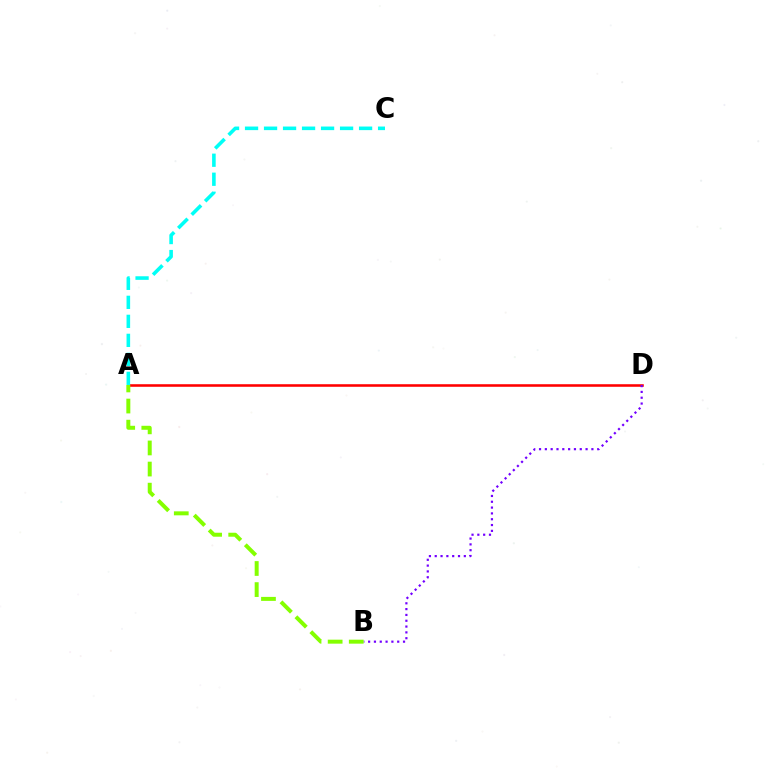{('A', 'D'): [{'color': '#ff0000', 'line_style': 'solid', 'thickness': 1.85}], ('B', 'D'): [{'color': '#7200ff', 'line_style': 'dotted', 'thickness': 1.58}], ('A', 'B'): [{'color': '#84ff00', 'line_style': 'dashed', 'thickness': 2.87}], ('A', 'C'): [{'color': '#00fff6', 'line_style': 'dashed', 'thickness': 2.58}]}